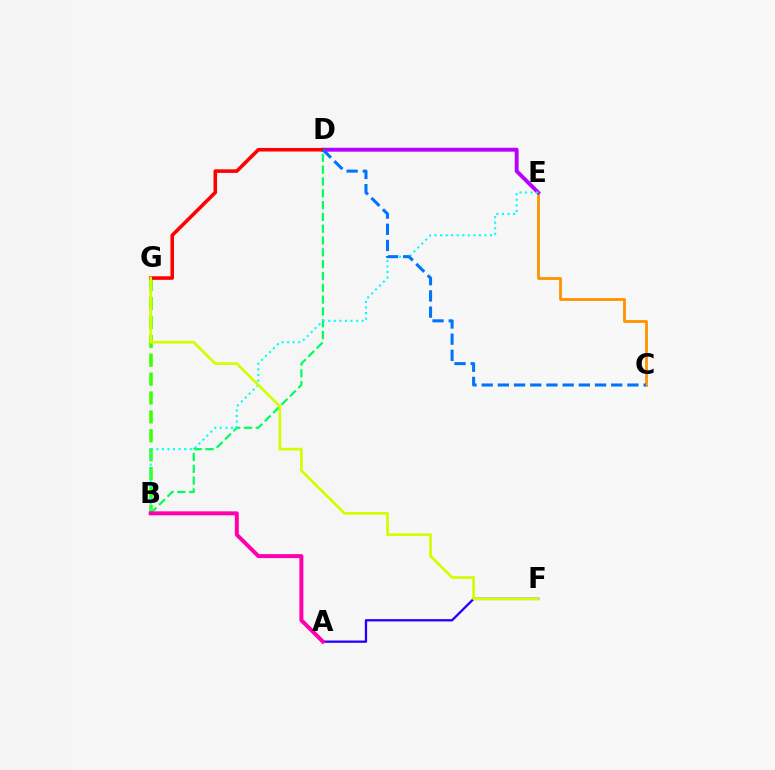{('B', 'D'): [{'color': '#00ff5c', 'line_style': 'dashed', 'thickness': 1.6}], ('C', 'E'): [{'color': '#ff9400', 'line_style': 'solid', 'thickness': 2.04}], ('B', 'G'): [{'color': '#3dff00', 'line_style': 'dashed', 'thickness': 2.57}], ('D', 'E'): [{'color': '#b900ff', 'line_style': 'solid', 'thickness': 2.81}], ('A', 'F'): [{'color': '#2500ff', 'line_style': 'solid', 'thickness': 1.65}], ('B', 'E'): [{'color': '#00fff6', 'line_style': 'dotted', 'thickness': 1.51}], ('A', 'B'): [{'color': '#ff00ac', 'line_style': 'solid', 'thickness': 2.86}], ('D', 'G'): [{'color': '#ff0000', 'line_style': 'solid', 'thickness': 2.56}], ('F', 'G'): [{'color': '#d1ff00', 'line_style': 'solid', 'thickness': 1.95}], ('C', 'D'): [{'color': '#0074ff', 'line_style': 'dashed', 'thickness': 2.2}]}